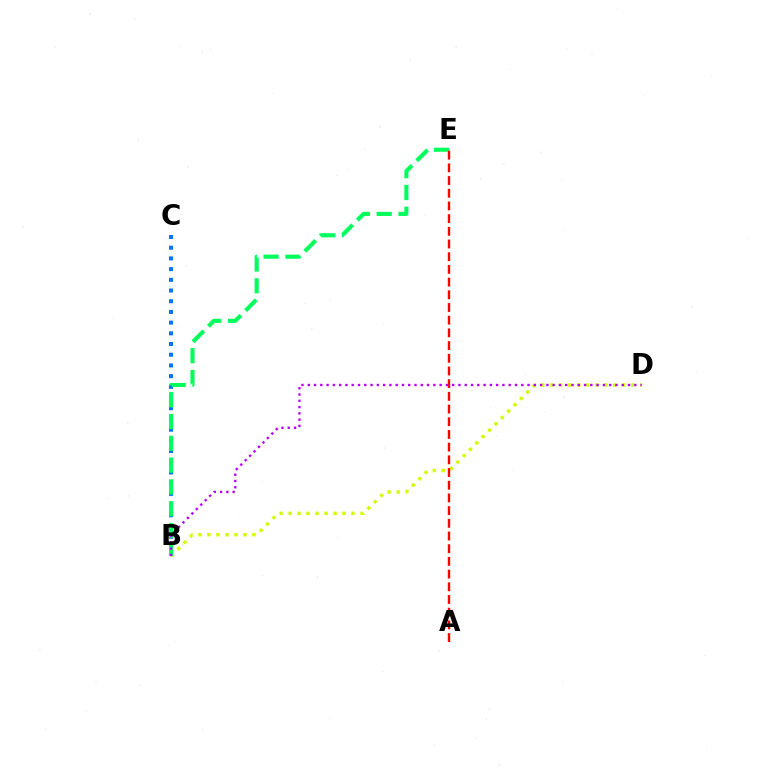{('B', 'C'): [{'color': '#0074ff', 'line_style': 'dotted', 'thickness': 2.91}], ('B', 'D'): [{'color': '#d1ff00', 'line_style': 'dotted', 'thickness': 2.44}, {'color': '#b900ff', 'line_style': 'dotted', 'thickness': 1.71}], ('B', 'E'): [{'color': '#00ff5c', 'line_style': 'dashed', 'thickness': 2.96}], ('A', 'E'): [{'color': '#ff0000', 'line_style': 'dashed', 'thickness': 1.72}]}